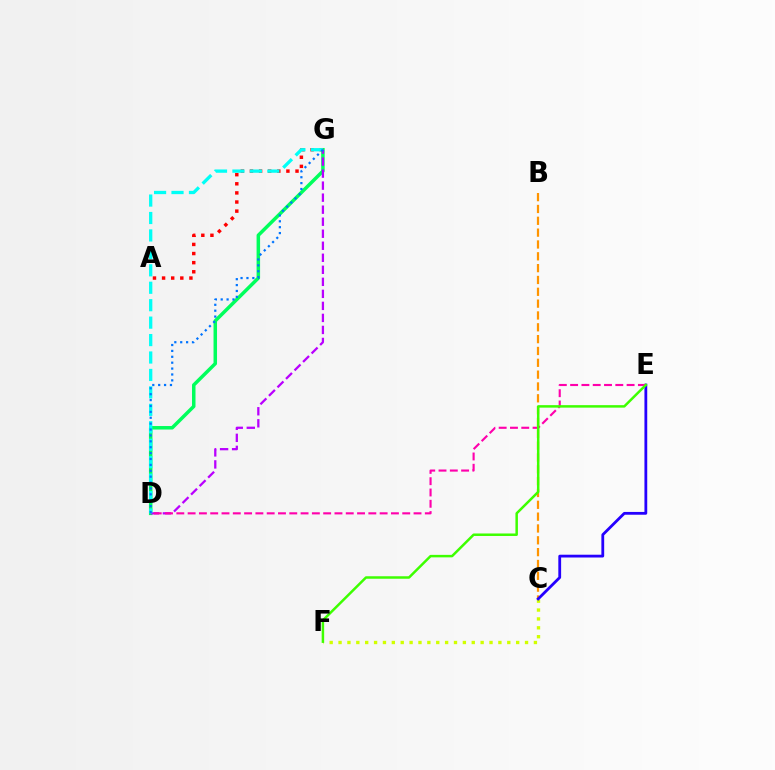{('C', 'F'): [{'color': '#d1ff00', 'line_style': 'dotted', 'thickness': 2.41}], ('B', 'C'): [{'color': '#ff9400', 'line_style': 'dashed', 'thickness': 1.61}], ('D', 'G'): [{'color': '#00ff5c', 'line_style': 'solid', 'thickness': 2.52}, {'color': '#b900ff', 'line_style': 'dashed', 'thickness': 1.63}, {'color': '#00fff6', 'line_style': 'dashed', 'thickness': 2.37}, {'color': '#0074ff', 'line_style': 'dotted', 'thickness': 1.6}], ('A', 'G'): [{'color': '#ff0000', 'line_style': 'dotted', 'thickness': 2.48}], ('C', 'E'): [{'color': '#2500ff', 'line_style': 'solid', 'thickness': 2.01}], ('D', 'E'): [{'color': '#ff00ac', 'line_style': 'dashed', 'thickness': 1.53}], ('E', 'F'): [{'color': '#3dff00', 'line_style': 'solid', 'thickness': 1.79}]}